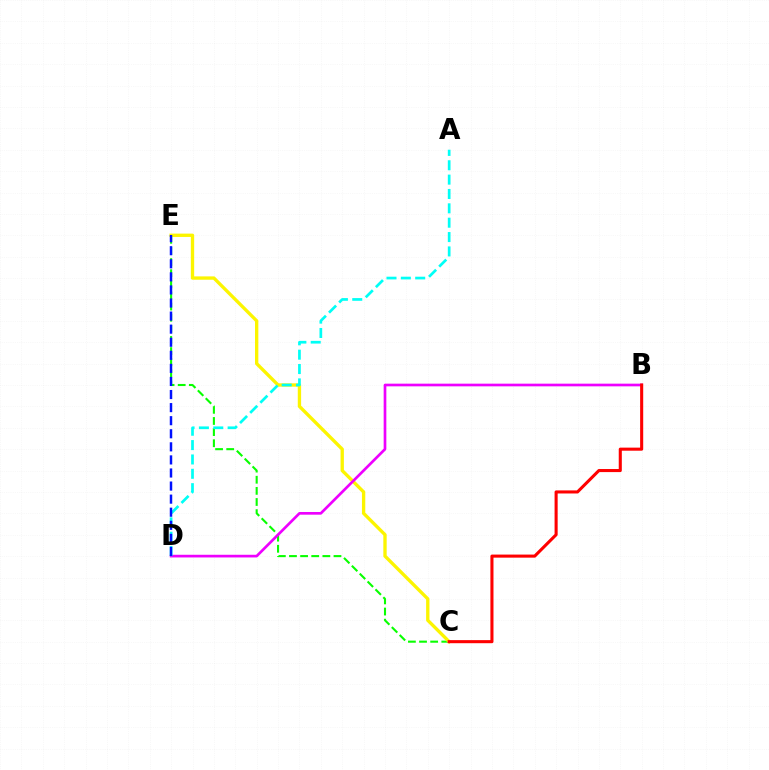{('C', 'E'): [{'color': '#08ff00', 'line_style': 'dashed', 'thickness': 1.51}, {'color': '#fcf500', 'line_style': 'solid', 'thickness': 2.4}], ('B', 'D'): [{'color': '#ee00ff', 'line_style': 'solid', 'thickness': 1.93}], ('A', 'D'): [{'color': '#00fff6', 'line_style': 'dashed', 'thickness': 1.95}], ('D', 'E'): [{'color': '#0010ff', 'line_style': 'dashed', 'thickness': 1.78}], ('B', 'C'): [{'color': '#ff0000', 'line_style': 'solid', 'thickness': 2.21}]}